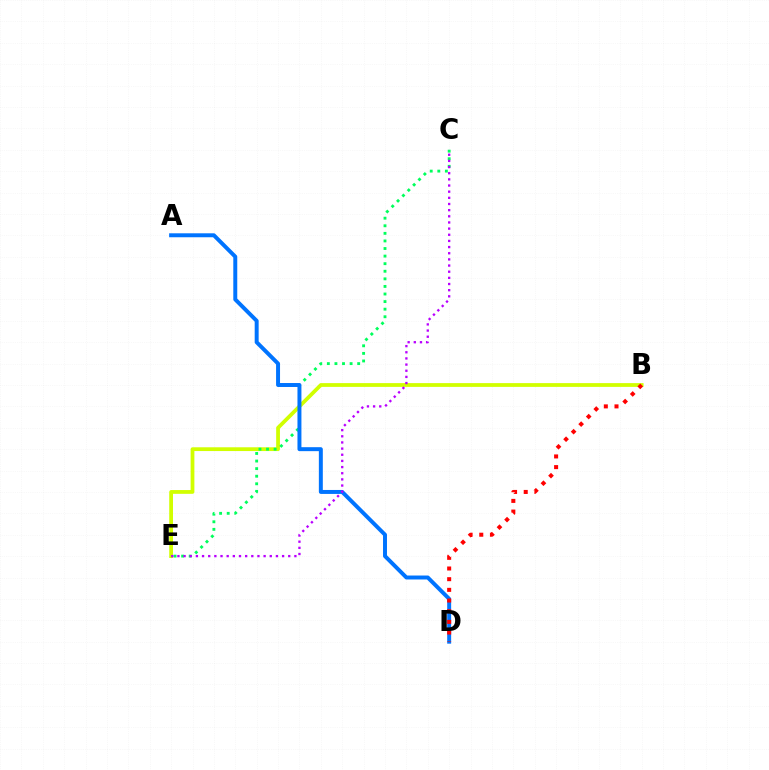{('B', 'E'): [{'color': '#d1ff00', 'line_style': 'solid', 'thickness': 2.72}], ('C', 'E'): [{'color': '#00ff5c', 'line_style': 'dotted', 'thickness': 2.06}, {'color': '#b900ff', 'line_style': 'dotted', 'thickness': 1.67}], ('A', 'D'): [{'color': '#0074ff', 'line_style': 'solid', 'thickness': 2.85}], ('B', 'D'): [{'color': '#ff0000', 'line_style': 'dotted', 'thickness': 2.9}]}